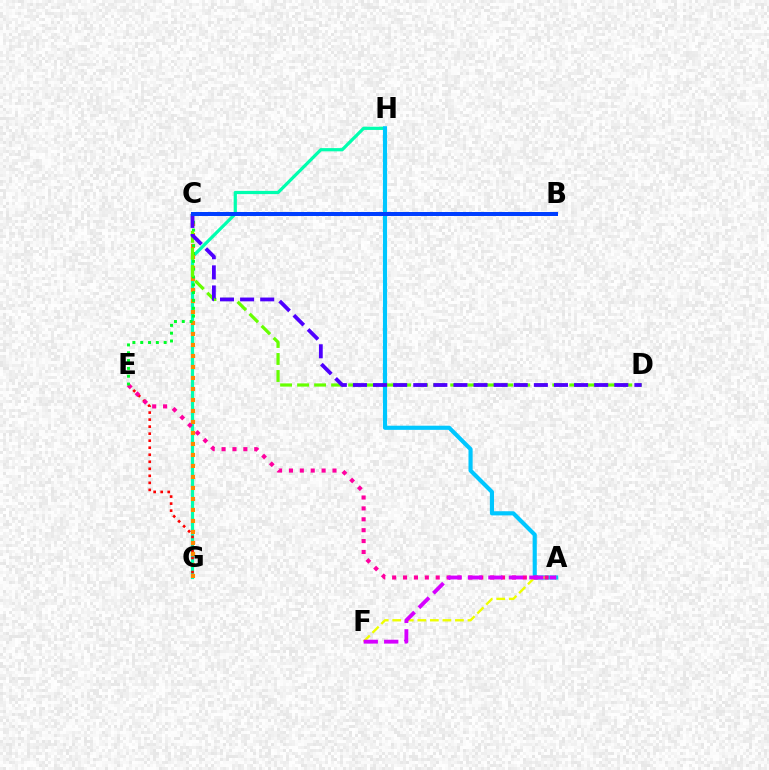{('G', 'H'): [{'color': '#00ffaf', 'line_style': 'solid', 'thickness': 2.32}], ('A', 'H'): [{'color': '#00c7ff', 'line_style': 'solid', 'thickness': 2.98}], ('A', 'F'): [{'color': '#eeff00', 'line_style': 'dashed', 'thickness': 1.7}, {'color': '#d600ff', 'line_style': 'dashed', 'thickness': 2.78}], ('E', 'G'): [{'color': '#ff0000', 'line_style': 'dotted', 'thickness': 1.91}], ('A', 'E'): [{'color': '#ff00a0', 'line_style': 'dotted', 'thickness': 2.96}], ('C', 'G'): [{'color': '#ff8800', 'line_style': 'dotted', 'thickness': 2.99}], ('C', 'E'): [{'color': '#00ff27', 'line_style': 'dotted', 'thickness': 2.12}], ('C', 'D'): [{'color': '#66ff00', 'line_style': 'dashed', 'thickness': 2.31}, {'color': '#4f00ff', 'line_style': 'dashed', 'thickness': 2.73}], ('B', 'C'): [{'color': '#003fff', 'line_style': 'solid', 'thickness': 2.87}]}